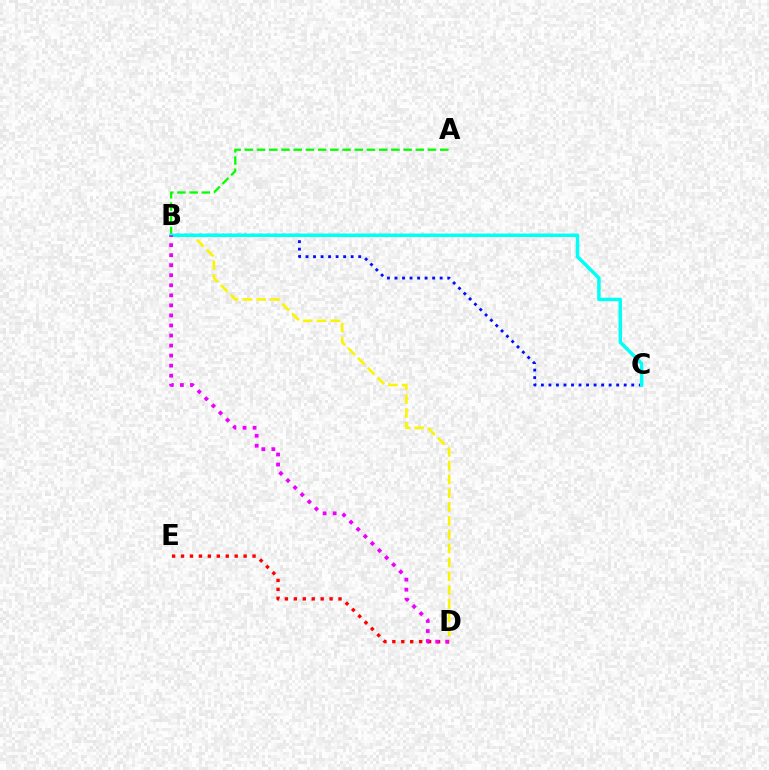{('A', 'B'): [{'color': '#08ff00', 'line_style': 'dashed', 'thickness': 1.66}], ('D', 'E'): [{'color': '#ff0000', 'line_style': 'dotted', 'thickness': 2.43}], ('B', 'C'): [{'color': '#0010ff', 'line_style': 'dotted', 'thickness': 2.05}, {'color': '#00fff6', 'line_style': 'solid', 'thickness': 2.49}], ('B', 'D'): [{'color': '#fcf500', 'line_style': 'dashed', 'thickness': 1.88}, {'color': '#ee00ff', 'line_style': 'dotted', 'thickness': 2.73}]}